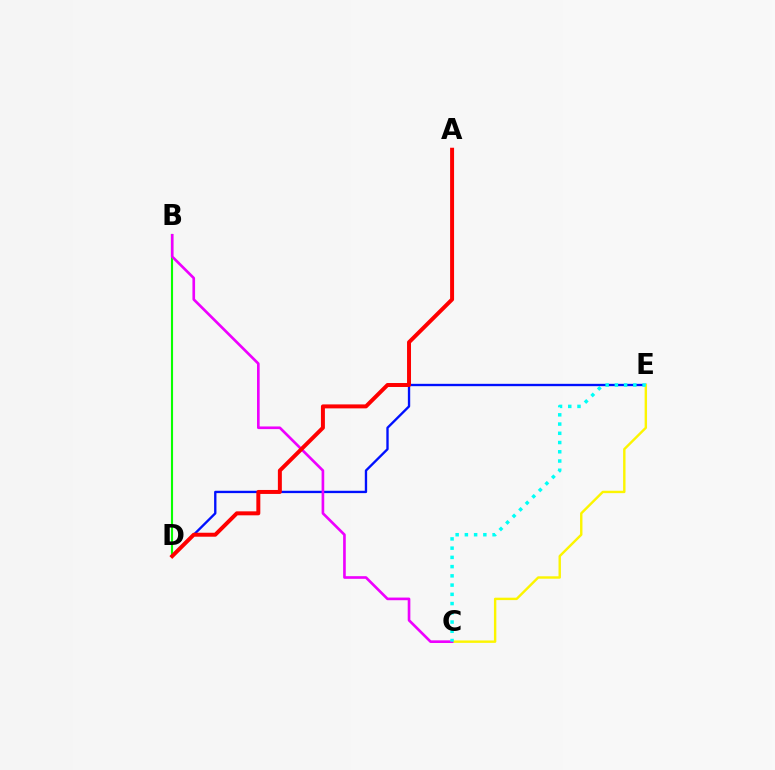{('D', 'E'): [{'color': '#0010ff', 'line_style': 'solid', 'thickness': 1.69}], ('C', 'E'): [{'color': '#fcf500', 'line_style': 'solid', 'thickness': 1.74}, {'color': '#00fff6', 'line_style': 'dotted', 'thickness': 2.51}], ('B', 'D'): [{'color': '#08ff00', 'line_style': 'solid', 'thickness': 1.53}], ('B', 'C'): [{'color': '#ee00ff', 'line_style': 'solid', 'thickness': 1.91}], ('A', 'D'): [{'color': '#ff0000', 'line_style': 'solid', 'thickness': 2.86}]}